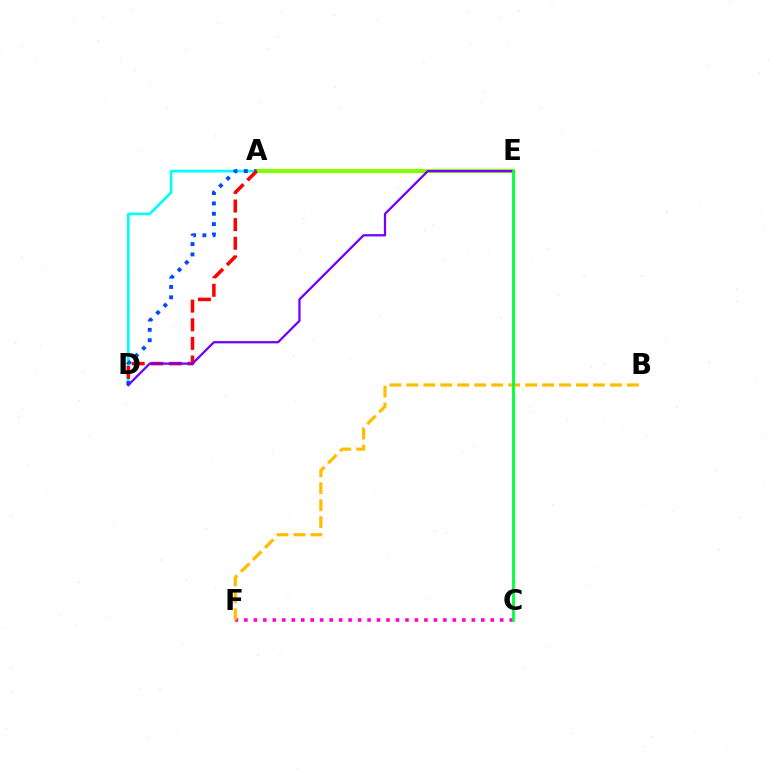{('A', 'D'): [{'color': '#00fff6', 'line_style': 'solid', 'thickness': 1.93}, {'color': '#004bff', 'line_style': 'dotted', 'thickness': 2.81}, {'color': '#ff0000', 'line_style': 'dashed', 'thickness': 2.53}], ('C', 'F'): [{'color': '#ff00cf', 'line_style': 'dotted', 'thickness': 2.57}], ('A', 'E'): [{'color': '#84ff00', 'line_style': 'solid', 'thickness': 2.99}], ('B', 'F'): [{'color': '#ffbd00', 'line_style': 'dashed', 'thickness': 2.3}], ('D', 'E'): [{'color': '#7200ff', 'line_style': 'solid', 'thickness': 1.63}], ('C', 'E'): [{'color': '#00ff39', 'line_style': 'solid', 'thickness': 2.02}]}